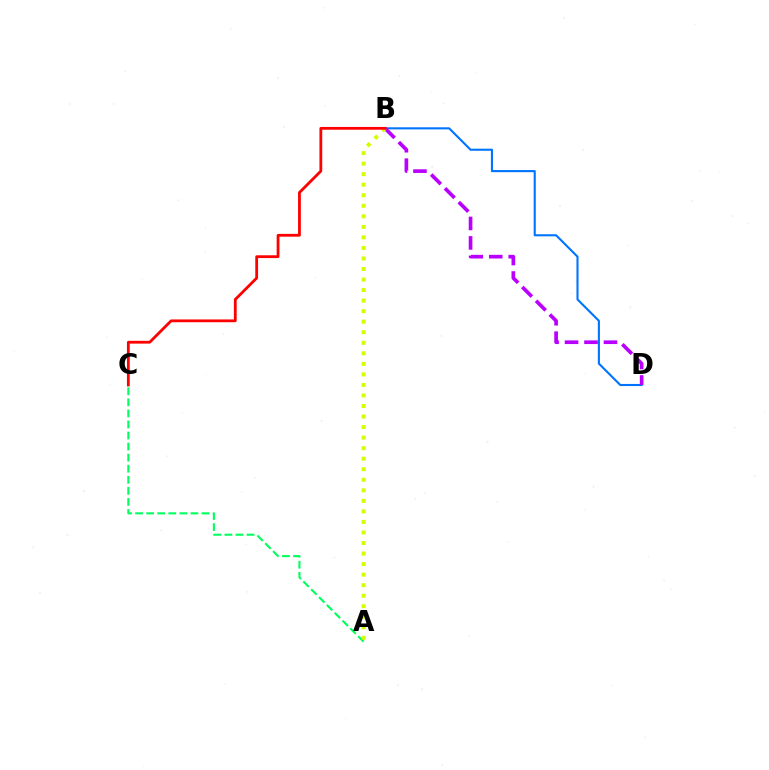{('A', 'C'): [{'color': '#00ff5c', 'line_style': 'dashed', 'thickness': 1.5}], ('B', 'D'): [{'color': '#0074ff', 'line_style': 'solid', 'thickness': 1.51}, {'color': '#b900ff', 'line_style': 'dashed', 'thickness': 2.64}], ('A', 'B'): [{'color': '#d1ff00', 'line_style': 'dotted', 'thickness': 2.86}], ('B', 'C'): [{'color': '#ff0000', 'line_style': 'solid', 'thickness': 2.01}]}